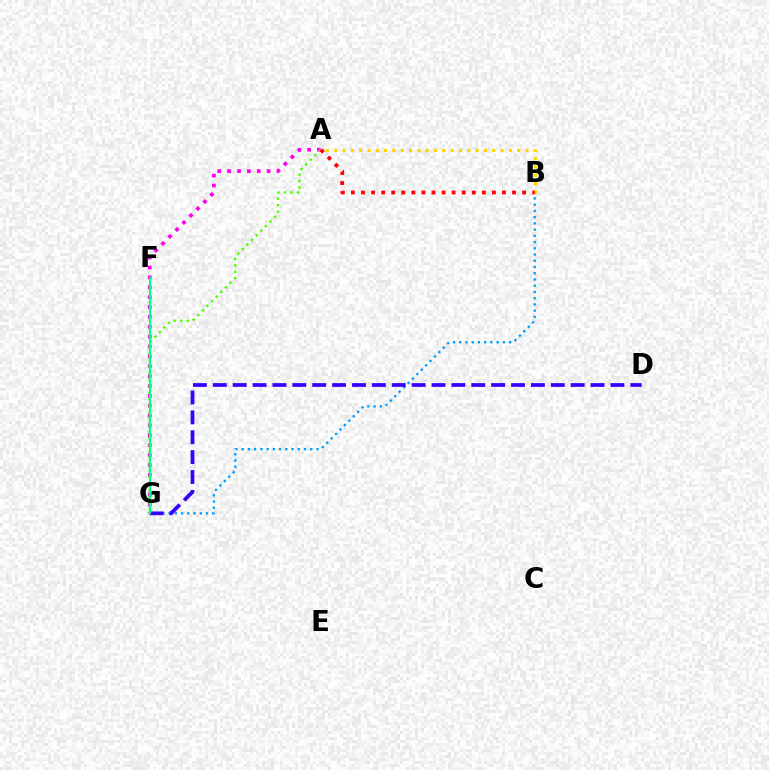{('B', 'G'): [{'color': '#009eff', 'line_style': 'dotted', 'thickness': 1.69}], ('A', 'G'): [{'color': '#ff00ed', 'line_style': 'dotted', 'thickness': 2.68}, {'color': '#4fff00', 'line_style': 'dotted', 'thickness': 1.76}], ('A', 'B'): [{'color': '#ffd500', 'line_style': 'dotted', 'thickness': 2.26}, {'color': '#ff0000', 'line_style': 'dotted', 'thickness': 2.74}], ('D', 'G'): [{'color': '#3700ff', 'line_style': 'dashed', 'thickness': 2.7}], ('F', 'G'): [{'color': '#00ff86', 'line_style': 'solid', 'thickness': 1.56}]}